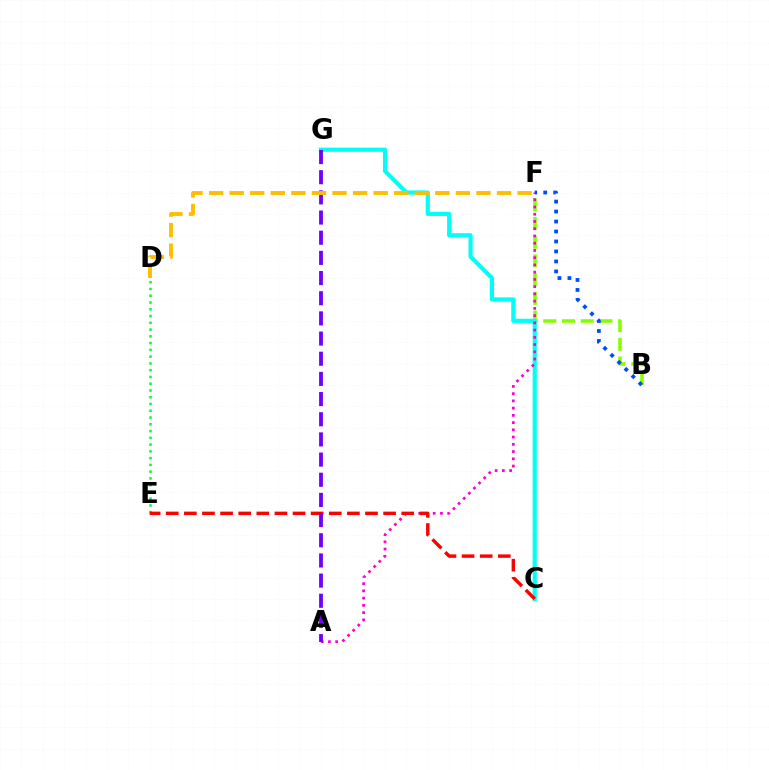{('B', 'F'): [{'color': '#84ff00', 'line_style': 'dashed', 'thickness': 2.54}, {'color': '#004bff', 'line_style': 'dotted', 'thickness': 2.71}], ('D', 'E'): [{'color': '#00ff39', 'line_style': 'dotted', 'thickness': 1.84}], ('C', 'G'): [{'color': '#00fff6', 'line_style': 'solid', 'thickness': 2.99}], ('A', 'F'): [{'color': '#ff00cf', 'line_style': 'dotted', 'thickness': 1.97}], ('C', 'E'): [{'color': '#ff0000', 'line_style': 'dashed', 'thickness': 2.46}], ('A', 'G'): [{'color': '#7200ff', 'line_style': 'dashed', 'thickness': 2.74}], ('D', 'F'): [{'color': '#ffbd00', 'line_style': 'dashed', 'thickness': 2.79}]}